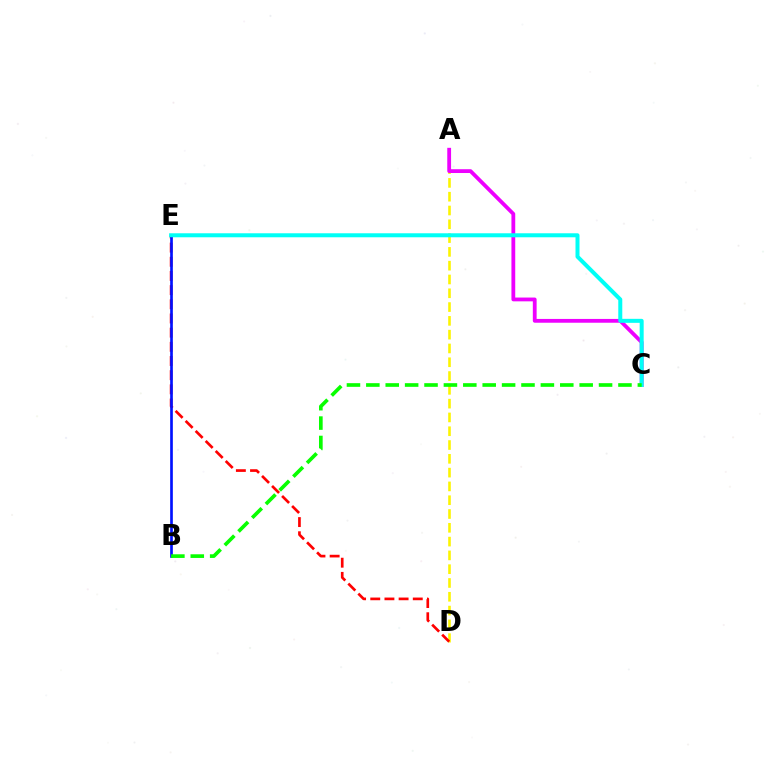{('A', 'D'): [{'color': '#fcf500', 'line_style': 'dashed', 'thickness': 1.87}], ('D', 'E'): [{'color': '#ff0000', 'line_style': 'dashed', 'thickness': 1.93}], ('B', 'E'): [{'color': '#0010ff', 'line_style': 'solid', 'thickness': 1.92}], ('A', 'C'): [{'color': '#ee00ff', 'line_style': 'solid', 'thickness': 2.73}], ('C', 'E'): [{'color': '#00fff6', 'line_style': 'solid', 'thickness': 2.88}], ('B', 'C'): [{'color': '#08ff00', 'line_style': 'dashed', 'thickness': 2.63}]}